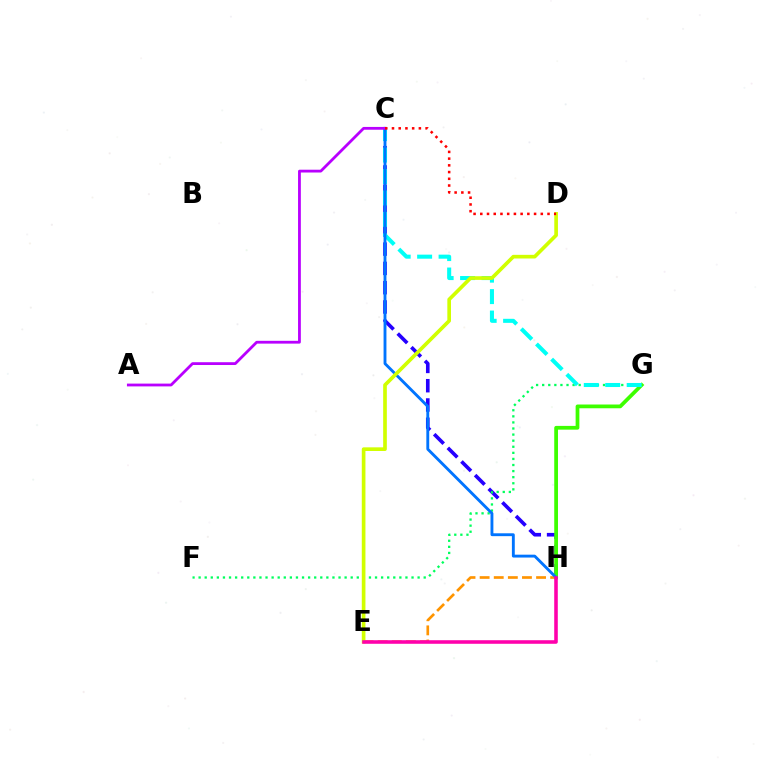{('C', 'H'): [{'color': '#2500ff', 'line_style': 'dashed', 'thickness': 2.62}, {'color': '#0074ff', 'line_style': 'solid', 'thickness': 2.07}], ('E', 'H'): [{'color': '#ff9400', 'line_style': 'dashed', 'thickness': 1.92}, {'color': '#ff00ac', 'line_style': 'solid', 'thickness': 2.57}], ('F', 'G'): [{'color': '#00ff5c', 'line_style': 'dotted', 'thickness': 1.65}], ('G', 'H'): [{'color': '#3dff00', 'line_style': 'solid', 'thickness': 2.7}], ('C', 'G'): [{'color': '#00fff6', 'line_style': 'dashed', 'thickness': 2.91}], ('D', 'E'): [{'color': '#d1ff00', 'line_style': 'solid', 'thickness': 2.64}], ('A', 'C'): [{'color': '#b900ff', 'line_style': 'solid', 'thickness': 2.01}], ('C', 'D'): [{'color': '#ff0000', 'line_style': 'dotted', 'thickness': 1.83}]}